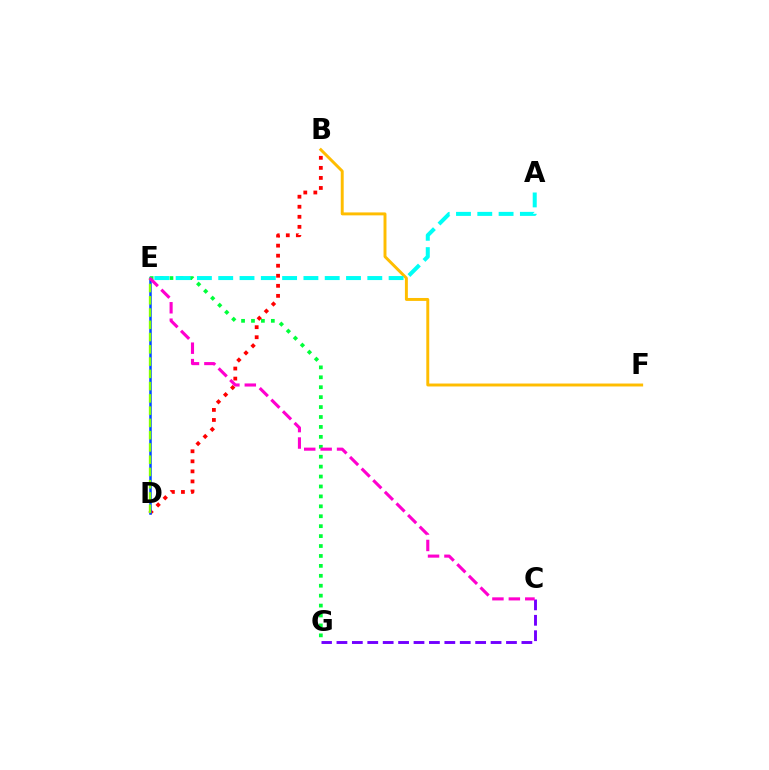{('B', 'D'): [{'color': '#ff0000', 'line_style': 'dotted', 'thickness': 2.73}], ('C', 'G'): [{'color': '#7200ff', 'line_style': 'dashed', 'thickness': 2.09}], ('D', 'E'): [{'color': '#004bff', 'line_style': 'solid', 'thickness': 1.81}, {'color': '#84ff00', 'line_style': 'dashed', 'thickness': 1.67}], ('E', 'G'): [{'color': '#00ff39', 'line_style': 'dotted', 'thickness': 2.7}], ('B', 'F'): [{'color': '#ffbd00', 'line_style': 'solid', 'thickness': 2.12}], ('A', 'E'): [{'color': '#00fff6', 'line_style': 'dashed', 'thickness': 2.89}], ('C', 'E'): [{'color': '#ff00cf', 'line_style': 'dashed', 'thickness': 2.23}]}